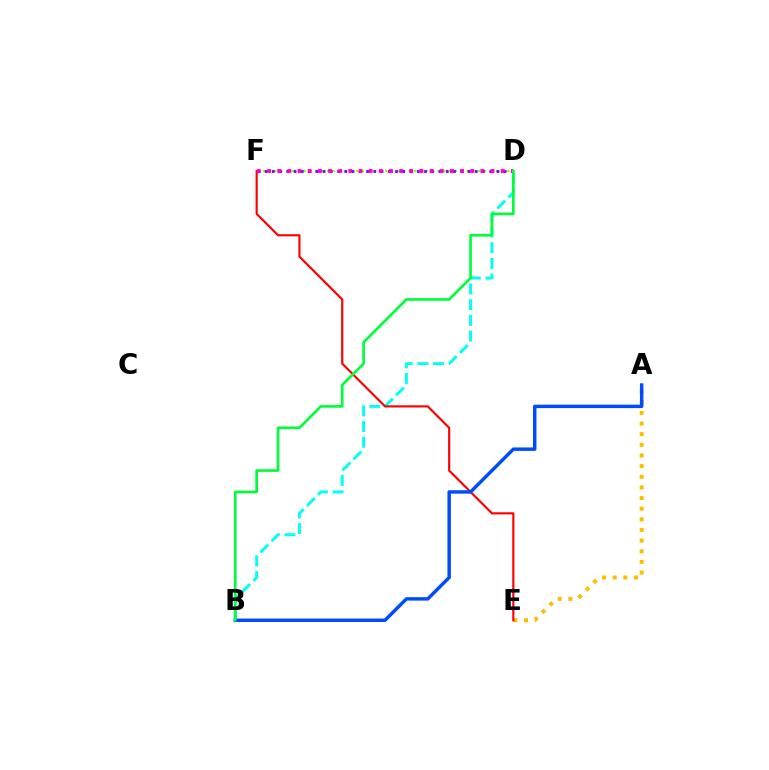{('D', 'F'): [{'color': '#84ff00', 'line_style': 'dotted', 'thickness': 1.58}, {'color': '#7200ff', 'line_style': 'dotted', 'thickness': 1.97}, {'color': '#ff00cf', 'line_style': 'dotted', 'thickness': 2.76}], ('B', 'D'): [{'color': '#00fff6', 'line_style': 'dashed', 'thickness': 2.13}, {'color': '#00ff39', 'line_style': 'solid', 'thickness': 1.92}], ('A', 'E'): [{'color': '#ffbd00', 'line_style': 'dotted', 'thickness': 2.89}], ('E', 'F'): [{'color': '#ff0000', 'line_style': 'solid', 'thickness': 1.55}], ('A', 'B'): [{'color': '#004bff', 'line_style': 'solid', 'thickness': 2.48}]}